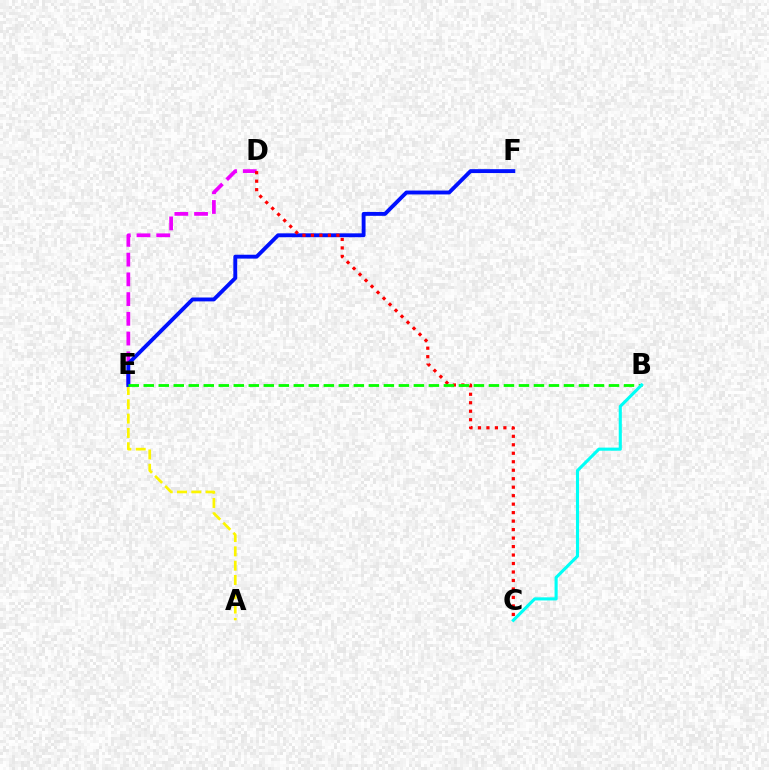{('D', 'E'): [{'color': '#ee00ff', 'line_style': 'dashed', 'thickness': 2.68}], ('A', 'E'): [{'color': '#fcf500', 'line_style': 'dashed', 'thickness': 1.94}], ('E', 'F'): [{'color': '#0010ff', 'line_style': 'solid', 'thickness': 2.79}], ('C', 'D'): [{'color': '#ff0000', 'line_style': 'dotted', 'thickness': 2.3}], ('B', 'E'): [{'color': '#08ff00', 'line_style': 'dashed', 'thickness': 2.04}], ('B', 'C'): [{'color': '#00fff6', 'line_style': 'solid', 'thickness': 2.24}]}